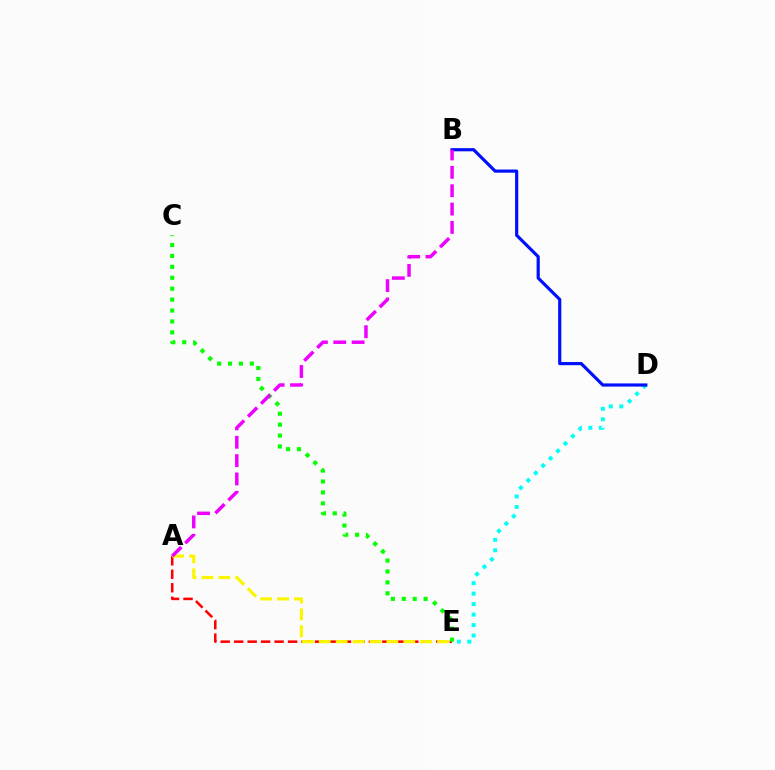{('D', 'E'): [{'color': '#00fff6', 'line_style': 'dotted', 'thickness': 2.84}], ('A', 'E'): [{'color': '#ff0000', 'line_style': 'dashed', 'thickness': 1.83}, {'color': '#fcf500', 'line_style': 'dashed', 'thickness': 2.3}], ('B', 'D'): [{'color': '#0010ff', 'line_style': 'solid', 'thickness': 2.28}], ('C', 'E'): [{'color': '#08ff00', 'line_style': 'dotted', 'thickness': 2.97}], ('A', 'B'): [{'color': '#ee00ff', 'line_style': 'dashed', 'thickness': 2.49}]}